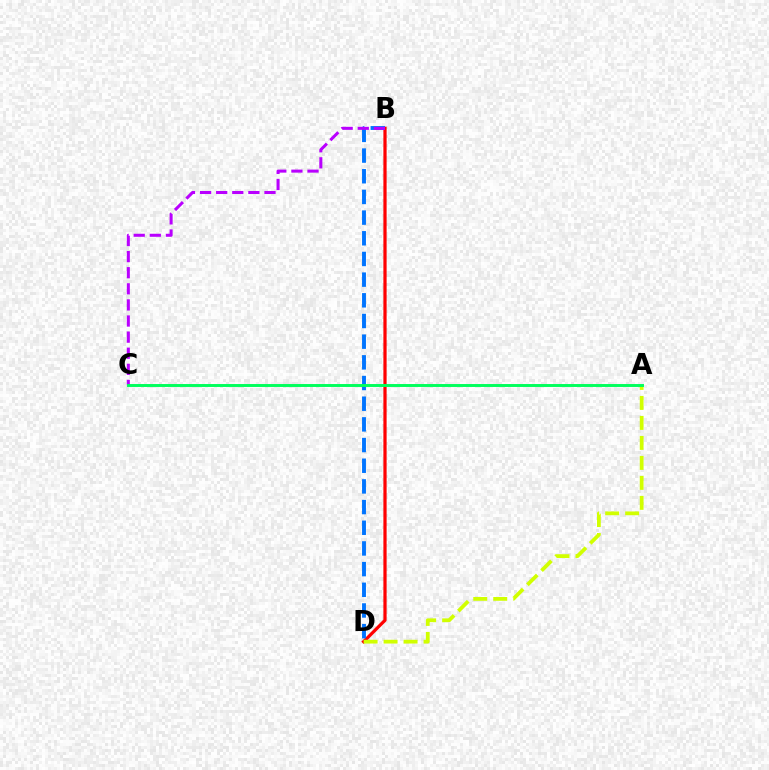{('B', 'D'): [{'color': '#ff0000', 'line_style': 'solid', 'thickness': 2.32}, {'color': '#0074ff', 'line_style': 'dashed', 'thickness': 2.81}], ('B', 'C'): [{'color': '#b900ff', 'line_style': 'dashed', 'thickness': 2.19}], ('A', 'D'): [{'color': '#d1ff00', 'line_style': 'dashed', 'thickness': 2.72}], ('A', 'C'): [{'color': '#00ff5c', 'line_style': 'solid', 'thickness': 2.11}]}